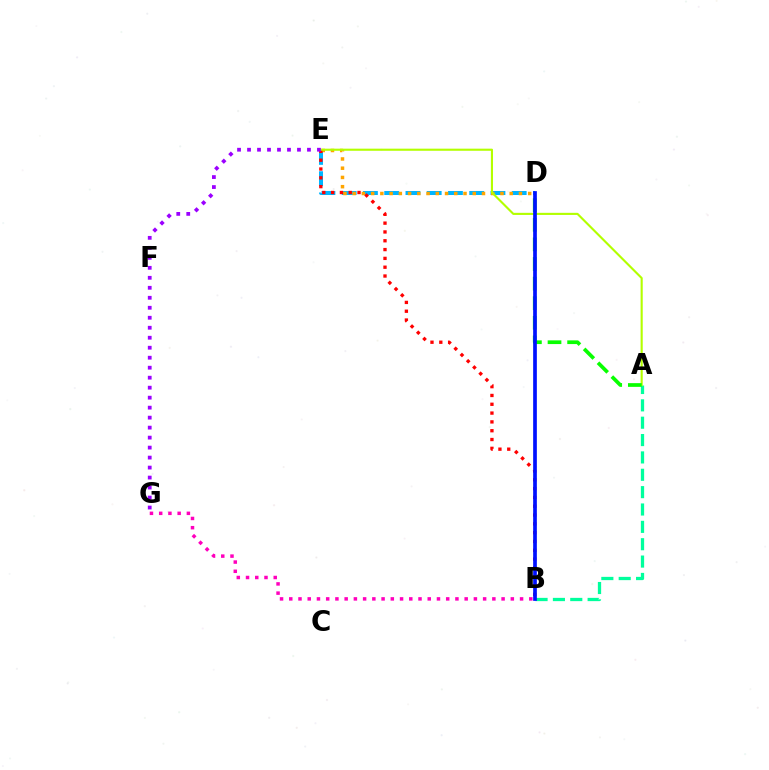{('D', 'E'): [{'color': '#00b5ff', 'line_style': 'dashed', 'thickness': 2.89}, {'color': '#ffa500', 'line_style': 'dotted', 'thickness': 2.51}], ('A', 'B'): [{'color': '#00ff9d', 'line_style': 'dashed', 'thickness': 2.36}], ('B', 'E'): [{'color': '#ff0000', 'line_style': 'dotted', 'thickness': 2.39}], ('A', 'E'): [{'color': '#b3ff00', 'line_style': 'solid', 'thickness': 1.53}], ('A', 'D'): [{'color': '#08ff00', 'line_style': 'dashed', 'thickness': 2.66}], ('E', 'G'): [{'color': '#9b00ff', 'line_style': 'dotted', 'thickness': 2.71}], ('B', 'G'): [{'color': '#ff00bd', 'line_style': 'dotted', 'thickness': 2.51}], ('B', 'D'): [{'color': '#0010ff', 'line_style': 'solid', 'thickness': 2.66}]}